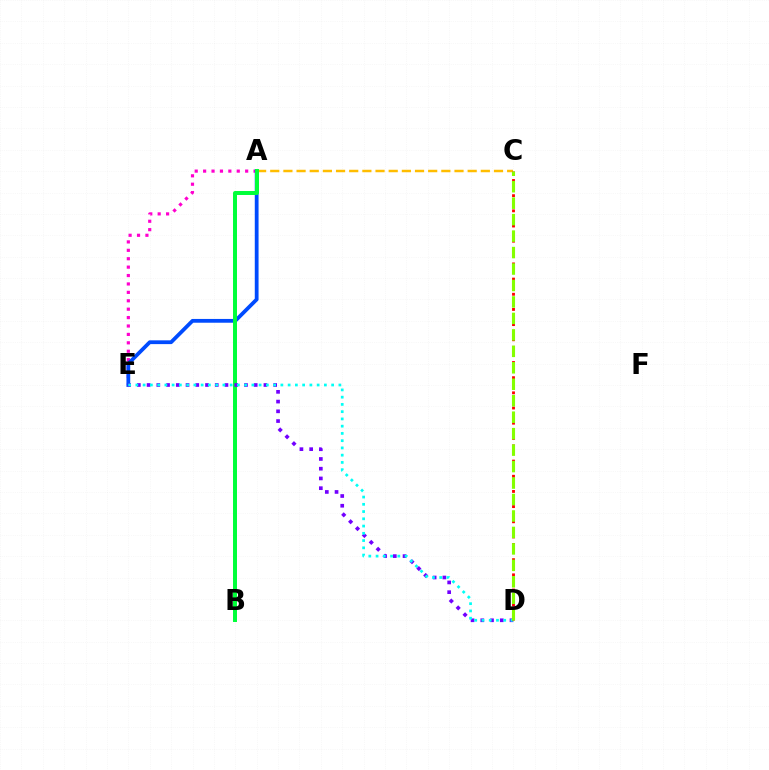{('A', 'E'): [{'color': '#ff00cf', 'line_style': 'dotted', 'thickness': 2.28}, {'color': '#004bff', 'line_style': 'solid', 'thickness': 2.72}], ('A', 'C'): [{'color': '#ffbd00', 'line_style': 'dashed', 'thickness': 1.79}], ('A', 'B'): [{'color': '#00ff39', 'line_style': 'solid', 'thickness': 2.87}], ('D', 'E'): [{'color': '#7200ff', 'line_style': 'dotted', 'thickness': 2.65}, {'color': '#00fff6', 'line_style': 'dotted', 'thickness': 1.97}], ('C', 'D'): [{'color': '#ff0000', 'line_style': 'dotted', 'thickness': 2.06}, {'color': '#84ff00', 'line_style': 'dashed', 'thickness': 2.24}]}